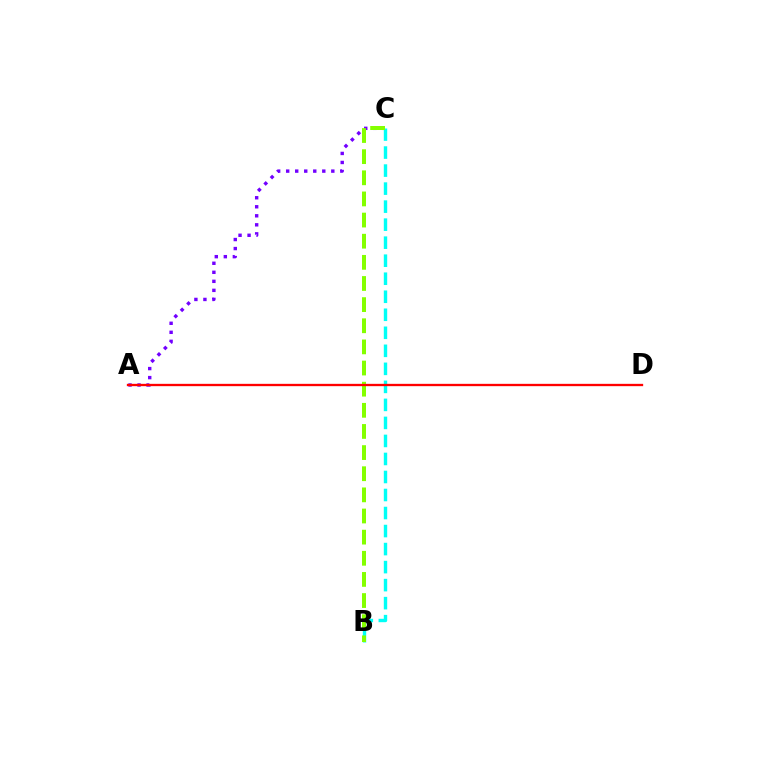{('A', 'C'): [{'color': '#7200ff', 'line_style': 'dotted', 'thickness': 2.45}], ('B', 'C'): [{'color': '#00fff6', 'line_style': 'dashed', 'thickness': 2.45}, {'color': '#84ff00', 'line_style': 'dashed', 'thickness': 2.87}], ('A', 'D'): [{'color': '#ff0000', 'line_style': 'solid', 'thickness': 1.67}]}